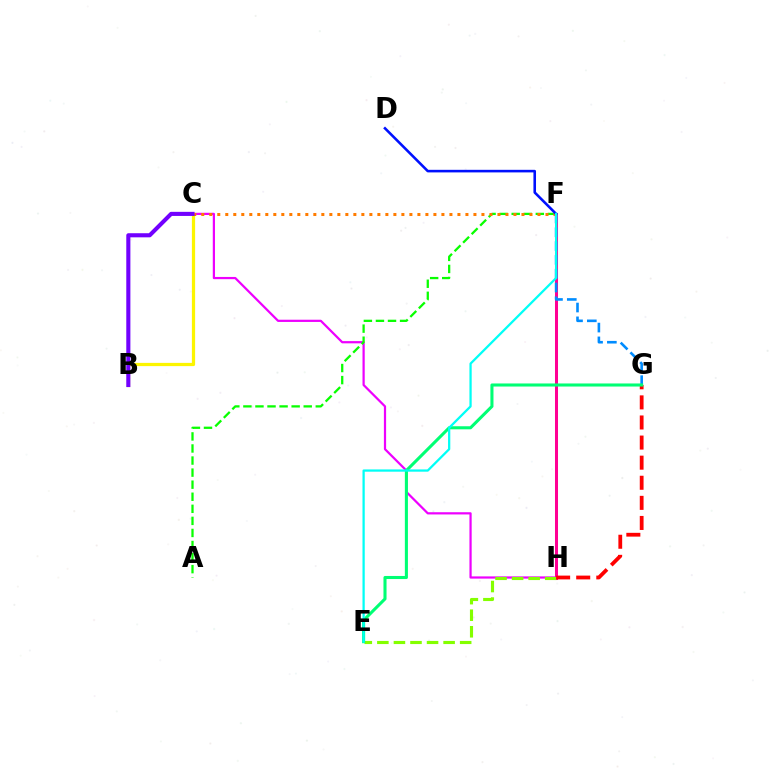{('B', 'C'): [{'color': '#fcf500', 'line_style': 'solid', 'thickness': 2.33}, {'color': '#7200ff', 'line_style': 'solid', 'thickness': 2.95}], ('C', 'H'): [{'color': '#ee00ff', 'line_style': 'solid', 'thickness': 1.6}], ('A', 'F'): [{'color': '#08ff00', 'line_style': 'dashed', 'thickness': 1.64}], ('F', 'H'): [{'color': '#ff0094', 'line_style': 'solid', 'thickness': 2.18}], ('C', 'F'): [{'color': '#ff7c00', 'line_style': 'dotted', 'thickness': 2.17}], ('E', 'H'): [{'color': '#84ff00', 'line_style': 'dashed', 'thickness': 2.25}], ('G', 'H'): [{'color': '#ff0000', 'line_style': 'dashed', 'thickness': 2.73}], ('F', 'G'): [{'color': '#008cff', 'line_style': 'dashed', 'thickness': 1.88}], ('E', 'G'): [{'color': '#00ff74', 'line_style': 'solid', 'thickness': 2.21}], ('D', 'F'): [{'color': '#0010ff', 'line_style': 'solid', 'thickness': 1.86}], ('E', 'F'): [{'color': '#00fff6', 'line_style': 'solid', 'thickness': 1.63}]}